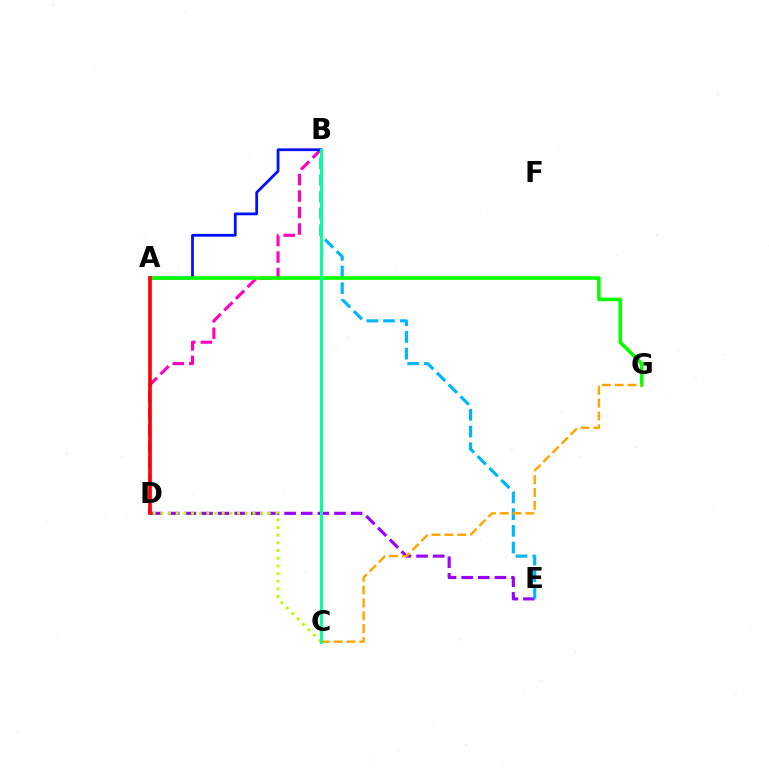{('D', 'E'): [{'color': '#9b00ff', 'line_style': 'dashed', 'thickness': 2.26}], ('B', 'D'): [{'color': '#ff00bd', 'line_style': 'dashed', 'thickness': 2.24}], ('B', 'E'): [{'color': '#00b5ff', 'line_style': 'dashed', 'thickness': 2.27}], ('A', 'B'): [{'color': '#0010ff', 'line_style': 'solid', 'thickness': 2.0}], ('C', 'D'): [{'color': '#b3ff00', 'line_style': 'dotted', 'thickness': 2.08}], ('A', 'G'): [{'color': '#08ff00', 'line_style': 'solid', 'thickness': 2.59}], ('C', 'G'): [{'color': '#ffa500', 'line_style': 'dashed', 'thickness': 1.74}], ('B', 'C'): [{'color': '#00ff9d', 'line_style': 'solid', 'thickness': 2.11}], ('A', 'D'): [{'color': '#ff0000', 'line_style': 'solid', 'thickness': 2.62}]}